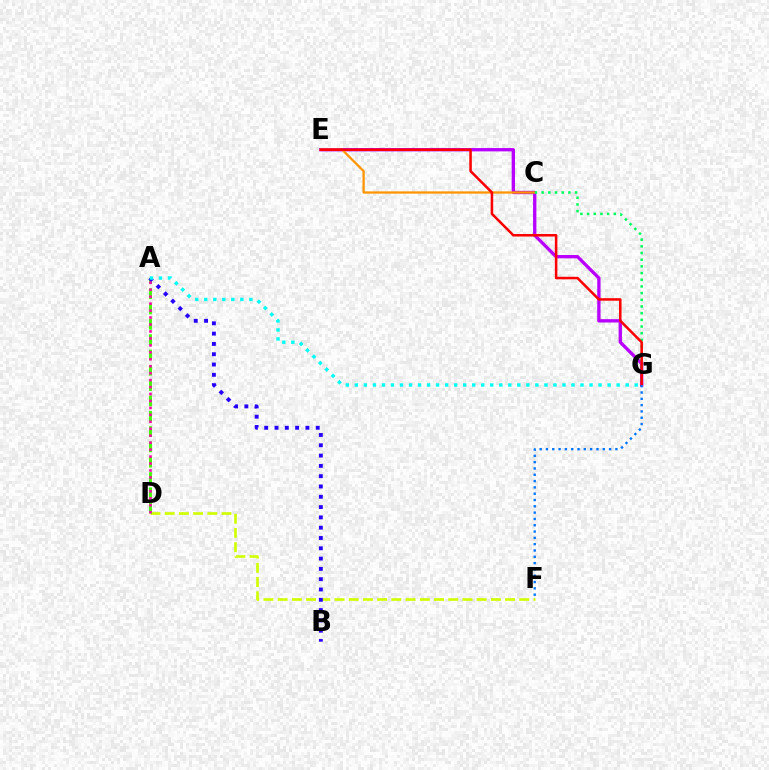{('E', 'G'): [{'color': '#b900ff', 'line_style': 'solid', 'thickness': 2.4}, {'color': '#ff0000', 'line_style': 'solid', 'thickness': 1.82}], ('D', 'F'): [{'color': '#d1ff00', 'line_style': 'dashed', 'thickness': 1.93}], ('C', 'E'): [{'color': '#ff9400', 'line_style': 'solid', 'thickness': 1.64}], ('A', 'D'): [{'color': '#3dff00', 'line_style': 'dashed', 'thickness': 2.08}, {'color': '#ff00ac', 'line_style': 'dotted', 'thickness': 1.89}], ('C', 'G'): [{'color': '#00ff5c', 'line_style': 'dotted', 'thickness': 1.82}], ('A', 'B'): [{'color': '#2500ff', 'line_style': 'dotted', 'thickness': 2.8}], ('A', 'G'): [{'color': '#00fff6', 'line_style': 'dotted', 'thickness': 2.45}], ('F', 'G'): [{'color': '#0074ff', 'line_style': 'dotted', 'thickness': 1.71}]}